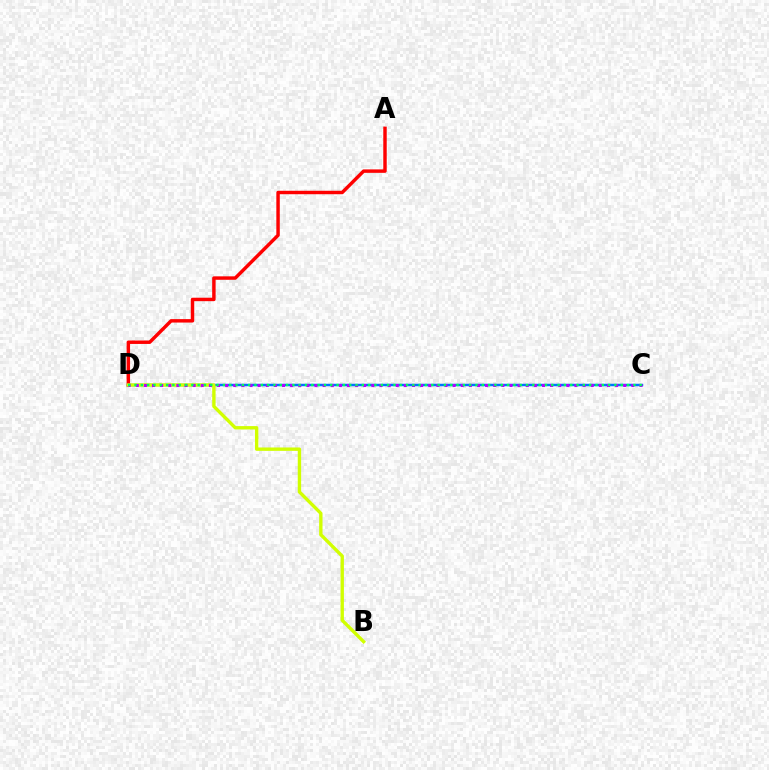{('A', 'D'): [{'color': '#ff0000', 'line_style': 'solid', 'thickness': 2.48}], ('C', 'D'): [{'color': '#0074ff', 'line_style': 'solid', 'thickness': 1.78}, {'color': '#b900ff', 'line_style': 'dotted', 'thickness': 2.21}, {'color': '#00ff5c', 'line_style': 'dotted', 'thickness': 1.72}], ('B', 'D'): [{'color': '#d1ff00', 'line_style': 'solid', 'thickness': 2.43}]}